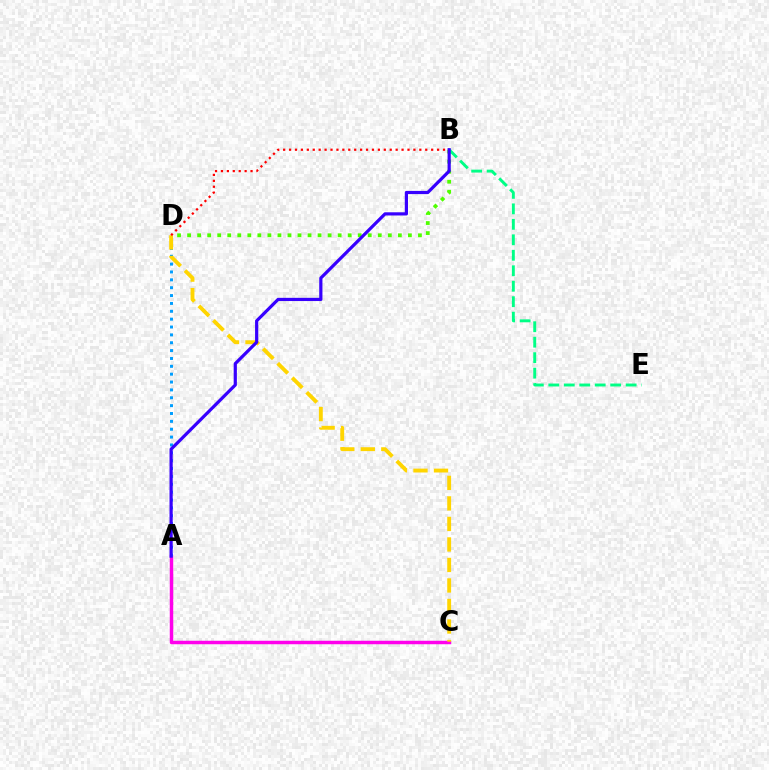{('A', 'C'): [{'color': '#ff00ed', 'line_style': 'solid', 'thickness': 2.5}], ('A', 'D'): [{'color': '#009eff', 'line_style': 'dotted', 'thickness': 2.14}], ('B', 'D'): [{'color': '#4fff00', 'line_style': 'dotted', 'thickness': 2.73}, {'color': '#ff0000', 'line_style': 'dotted', 'thickness': 1.61}], ('C', 'D'): [{'color': '#ffd500', 'line_style': 'dashed', 'thickness': 2.79}], ('B', 'E'): [{'color': '#00ff86', 'line_style': 'dashed', 'thickness': 2.1}], ('A', 'B'): [{'color': '#3700ff', 'line_style': 'solid', 'thickness': 2.3}]}